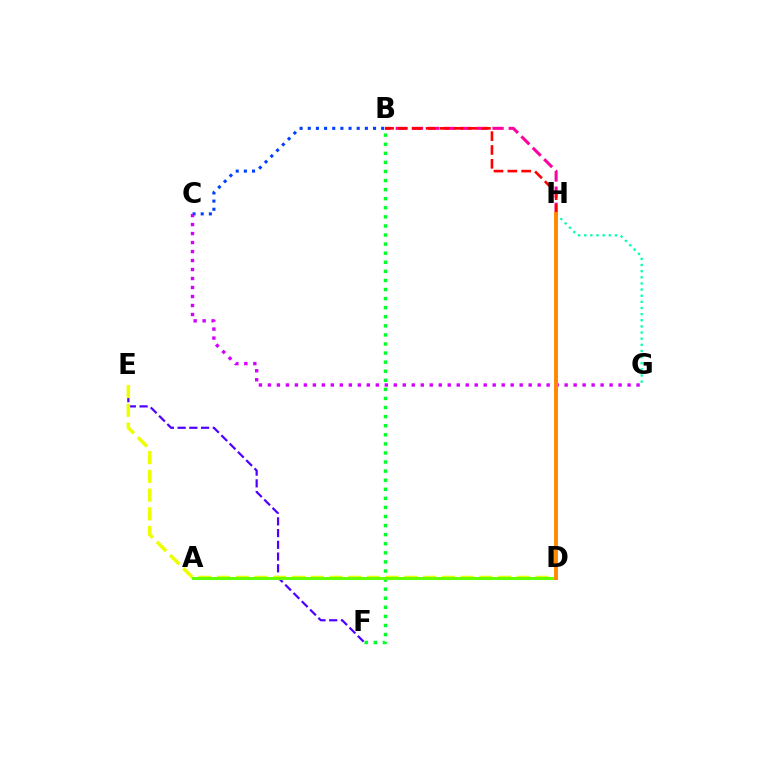{('A', 'D'): [{'color': '#00c7ff', 'line_style': 'solid', 'thickness': 2.15}, {'color': '#66ff00', 'line_style': 'solid', 'thickness': 2.18}], ('E', 'F'): [{'color': '#4f00ff', 'line_style': 'dashed', 'thickness': 1.59}], ('B', 'H'): [{'color': '#ff00a0', 'line_style': 'dashed', 'thickness': 2.19}, {'color': '#ff0000', 'line_style': 'dashed', 'thickness': 1.88}], ('B', 'F'): [{'color': '#00ff27', 'line_style': 'dotted', 'thickness': 2.47}], ('B', 'C'): [{'color': '#003fff', 'line_style': 'dotted', 'thickness': 2.22}], ('D', 'E'): [{'color': '#eeff00', 'line_style': 'dashed', 'thickness': 2.55}], ('C', 'G'): [{'color': '#d600ff', 'line_style': 'dotted', 'thickness': 2.44}], ('G', 'H'): [{'color': '#00ffaf', 'line_style': 'dotted', 'thickness': 1.67}], ('D', 'H'): [{'color': '#ff8800', 'line_style': 'solid', 'thickness': 2.82}]}